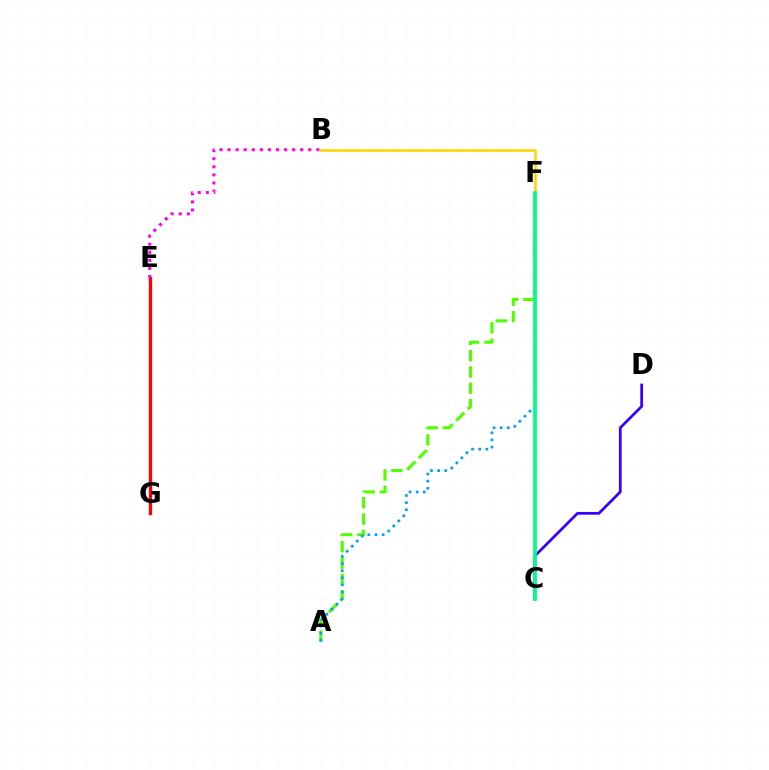{('B', 'F'): [{'color': '#ffd500', 'line_style': 'solid', 'thickness': 1.83}], ('A', 'F'): [{'color': '#4fff00', 'line_style': 'dashed', 'thickness': 2.22}, {'color': '#009eff', 'line_style': 'dotted', 'thickness': 1.94}], ('C', 'D'): [{'color': '#3700ff', 'line_style': 'solid', 'thickness': 1.98}], ('E', 'G'): [{'color': '#ff0000', 'line_style': 'solid', 'thickness': 2.34}], ('B', 'E'): [{'color': '#ff00ed', 'line_style': 'dotted', 'thickness': 2.19}], ('C', 'F'): [{'color': '#00ff86', 'line_style': 'solid', 'thickness': 2.67}]}